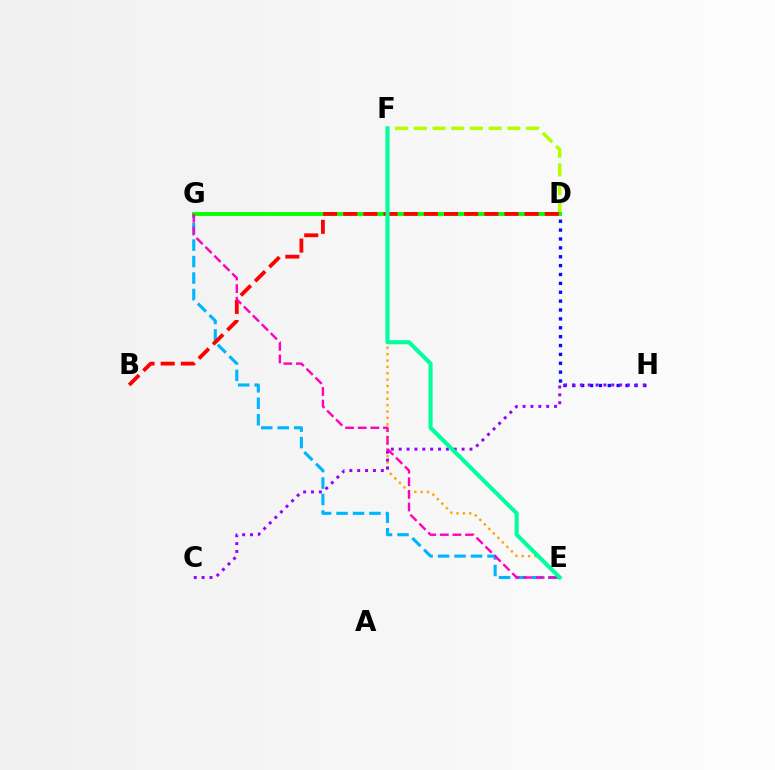{('E', 'F'): [{'color': '#ffa500', 'line_style': 'dotted', 'thickness': 1.73}, {'color': '#00ff9d', 'line_style': 'solid', 'thickness': 2.95}], ('D', 'H'): [{'color': '#0010ff', 'line_style': 'dotted', 'thickness': 2.41}], ('D', 'F'): [{'color': '#b3ff00', 'line_style': 'dashed', 'thickness': 2.54}], ('E', 'G'): [{'color': '#00b5ff', 'line_style': 'dashed', 'thickness': 2.24}, {'color': '#ff00bd', 'line_style': 'dashed', 'thickness': 1.71}], ('C', 'H'): [{'color': '#9b00ff', 'line_style': 'dotted', 'thickness': 2.14}], ('D', 'G'): [{'color': '#08ff00', 'line_style': 'solid', 'thickness': 2.79}], ('B', 'D'): [{'color': '#ff0000', 'line_style': 'dashed', 'thickness': 2.74}]}